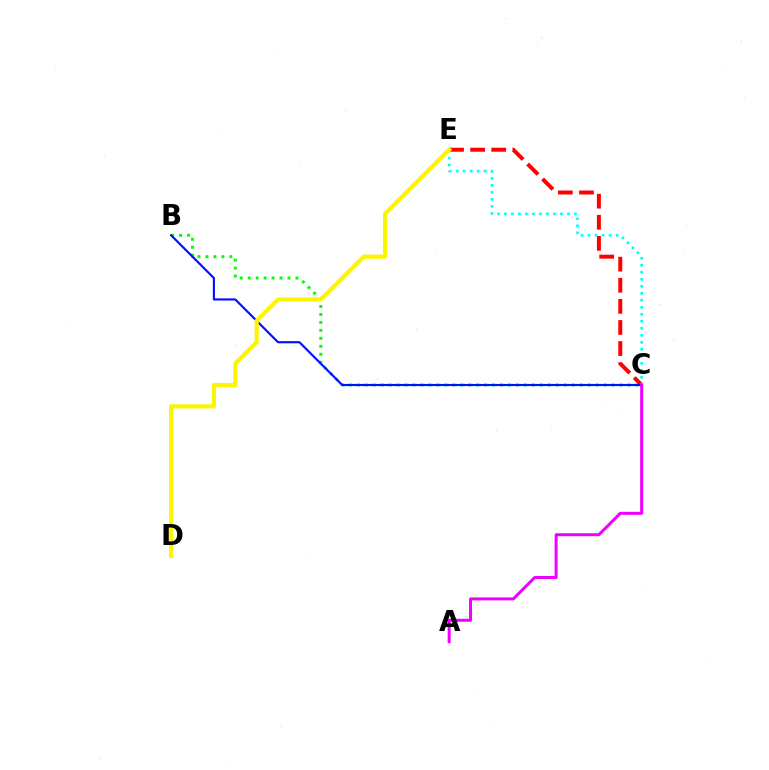{('B', 'C'): [{'color': '#08ff00', 'line_style': 'dotted', 'thickness': 2.16}, {'color': '#0010ff', 'line_style': 'solid', 'thickness': 1.55}], ('C', 'E'): [{'color': '#ff0000', 'line_style': 'dashed', 'thickness': 2.87}, {'color': '#00fff6', 'line_style': 'dotted', 'thickness': 1.9}], ('D', 'E'): [{'color': '#fcf500', 'line_style': 'solid', 'thickness': 2.99}], ('A', 'C'): [{'color': '#ee00ff', 'line_style': 'solid', 'thickness': 2.15}]}